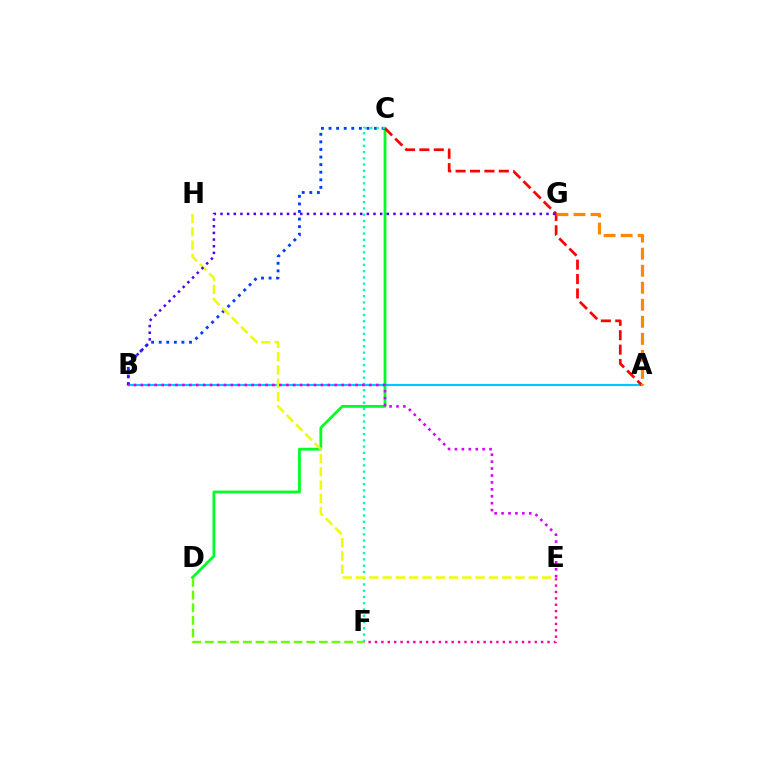{('C', 'D'): [{'color': '#00ff27', 'line_style': 'solid', 'thickness': 2.01}], ('D', 'F'): [{'color': '#66ff00', 'line_style': 'dashed', 'thickness': 1.72}], ('B', 'C'): [{'color': '#003fff', 'line_style': 'dotted', 'thickness': 2.06}], ('A', 'B'): [{'color': '#00c7ff', 'line_style': 'solid', 'thickness': 1.57}], ('E', 'F'): [{'color': '#ff00a0', 'line_style': 'dotted', 'thickness': 1.74}], ('C', 'F'): [{'color': '#00ffaf', 'line_style': 'dotted', 'thickness': 1.7}], ('A', 'C'): [{'color': '#ff0000', 'line_style': 'dashed', 'thickness': 1.96}], ('E', 'H'): [{'color': '#eeff00', 'line_style': 'dashed', 'thickness': 1.81}], ('B', 'G'): [{'color': '#4f00ff', 'line_style': 'dotted', 'thickness': 1.81}], ('B', 'E'): [{'color': '#d600ff', 'line_style': 'dotted', 'thickness': 1.88}], ('A', 'G'): [{'color': '#ff8800', 'line_style': 'dashed', 'thickness': 2.31}]}